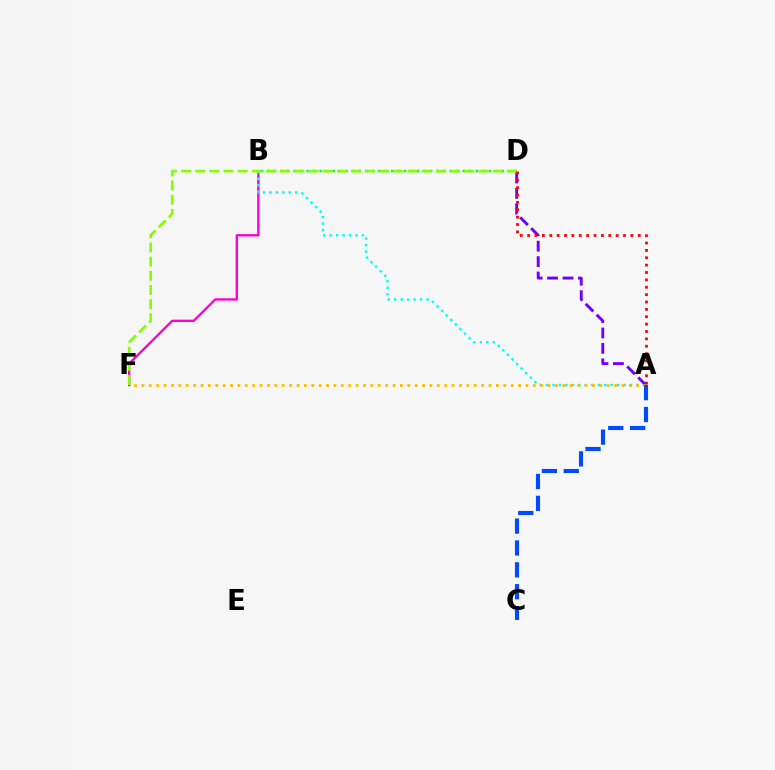{('B', 'D'): [{'color': '#00ff39', 'line_style': 'dotted', 'thickness': 1.77}], ('B', 'F'): [{'color': '#ff00cf', 'line_style': 'solid', 'thickness': 1.68}], ('A', 'B'): [{'color': '#00fff6', 'line_style': 'dotted', 'thickness': 1.75}], ('D', 'F'): [{'color': '#84ff00', 'line_style': 'dashed', 'thickness': 1.92}], ('A', 'D'): [{'color': '#7200ff', 'line_style': 'dashed', 'thickness': 2.1}, {'color': '#ff0000', 'line_style': 'dotted', 'thickness': 2.0}], ('A', 'F'): [{'color': '#ffbd00', 'line_style': 'dotted', 'thickness': 2.01}], ('A', 'C'): [{'color': '#004bff', 'line_style': 'dashed', 'thickness': 2.97}]}